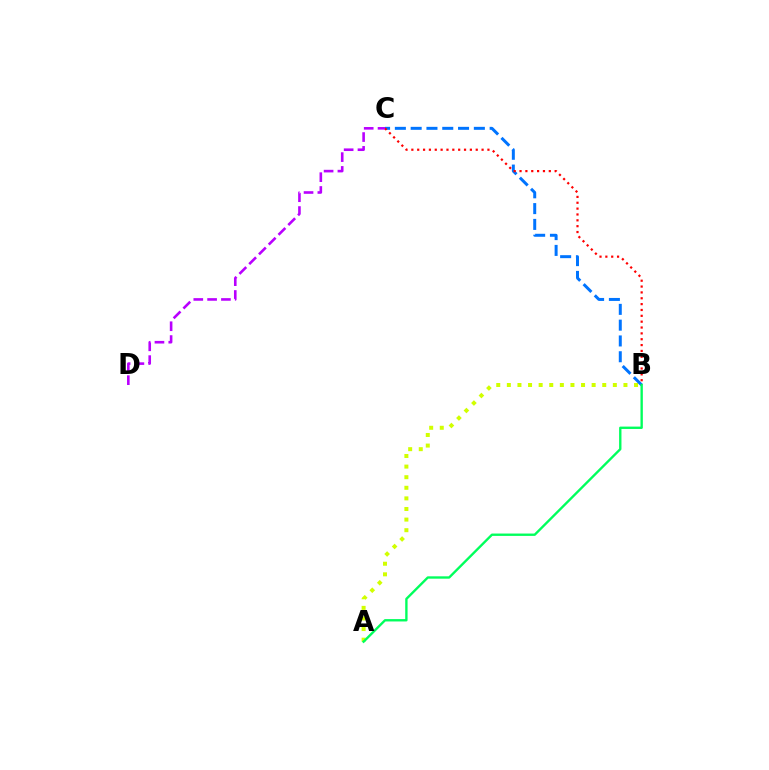{('A', 'B'): [{'color': '#d1ff00', 'line_style': 'dotted', 'thickness': 2.88}, {'color': '#00ff5c', 'line_style': 'solid', 'thickness': 1.7}], ('B', 'C'): [{'color': '#0074ff', 'line_style': 'dashed', 'thickness': 2.15}, {'color': '#ff0000', 'line_style': 'dotted', 'thickness': 1.59}], ('C', 'D'): [{'color': '#b900ff', 'line_style': 'dashed', 'thickness': 1.88}]}